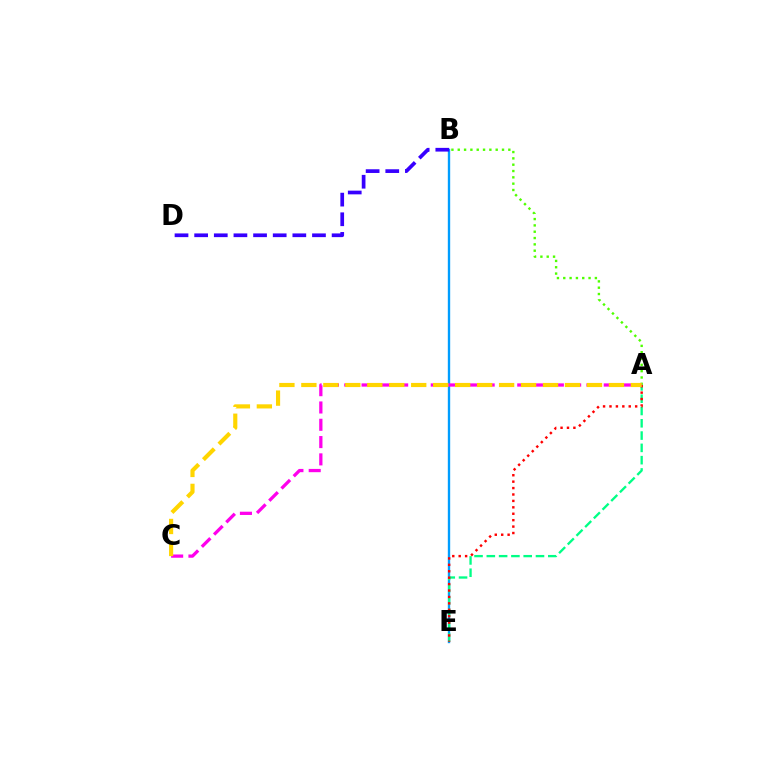{('B', 'E'): [{'color': '#009eff', 'line_style': 'solid', 'thickness': 1.71}], ('A', 'B'): [{'color': '#4fff00', 'line_style': 'dotted', 'thickness': 1.72}], ('B', 'D'): [{'color': '#3700ff', 'line_style': 'dashed', 'thickness': 2.67}], ('A', 'E'): [{'color': '#00ff86', 'line_style': 'dashed', 'thickness': 1.67}, {'color': '#ff0000', 'line_style': 'dotted', 'thickness': 1.74}], ('A', 'C'): [{'color': '#ff00ed', 'line_style': 'dashed', 'thickness': 2.35}, {'color': '#ffd500', 'line_style': 'dashed', 'thickness': 2.98}]}